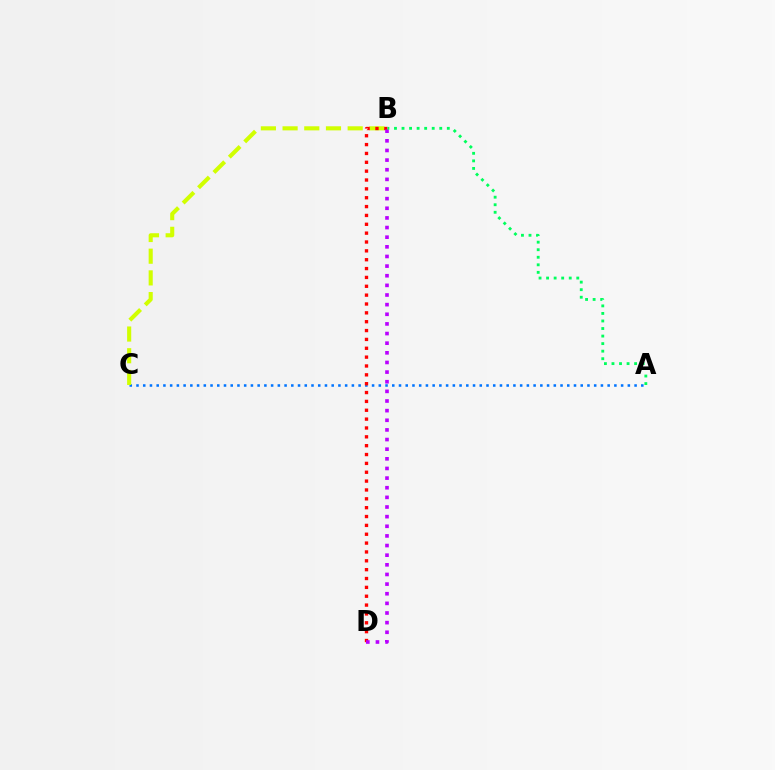{('A', 'C'): [{'color': '#0074ff', 'line_style': 'dotted', 'thickness': 1.83}], ('B', 'C'): [{'color': '#d1ff00', 'line_style': 'dashed', 'thickness': 2.95}], ('B', 'D'): [{'color': '#ff0000', 'line_style': 'dotted', 'thickness': 2.41}, {'color': '#b900ff', 'line_style': 'dotted', 'thickness': 2.62}], ('A', 'B'): [{'color': '#00ff5c', 'line_style': 'dotted', 'thickness': 2.05}]}